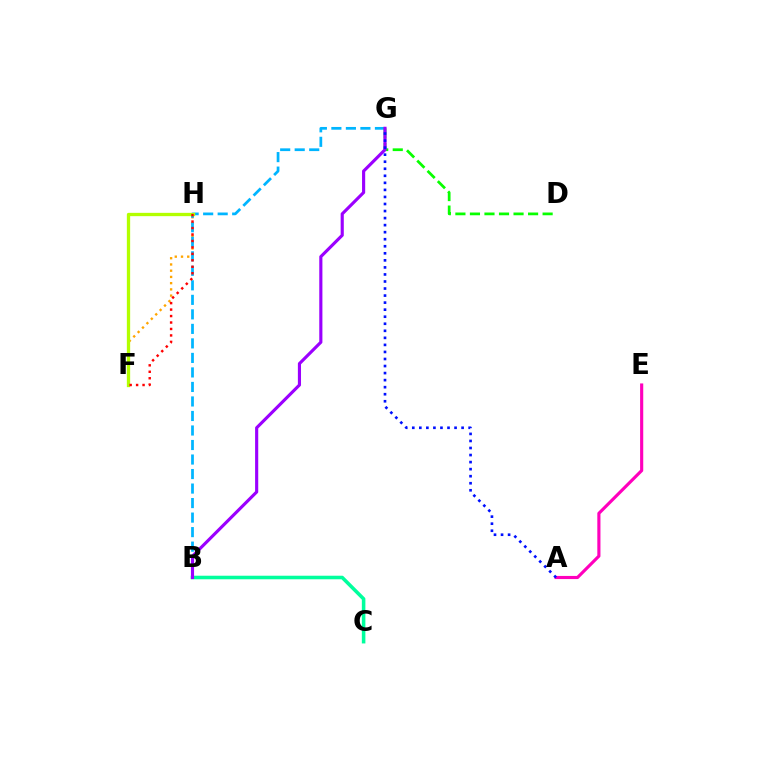{('F', 'H'): [{'color': '#ffa500', 'line_style': 'dotted', 'thickness': 1.69}, {'color': '#b3ff00', 'line_style': 'solid', 'thickness': 2.38}, {'color': '#ff0000', 'line_style': 'dotted', 'thickness': 1.75}], ('B', 'G'): [{'color': '#00b5ff', 'line_style': 'dashed', 'thickness': 1.97}, {'color': '#9b00ff', 'line_style': 'solid', 'thickness': 2.26}], ('D', 'G'): [{'color': '#08ff00', 'line_style': 'dashed', 'thickness': 1.97}], ('B', 'C'): [{'color': '#00ff9d', 'line_style': 'solid', 'thickness': 2.56}], ('A', 'E'): [{'color': '#ff00bd', 'line_style': 'solid', 'thickness': 2.26}], ('A', 'G'): [{'color': '#0010ff', 'line_style': 'dotted', 'thickness': 1.91}]}